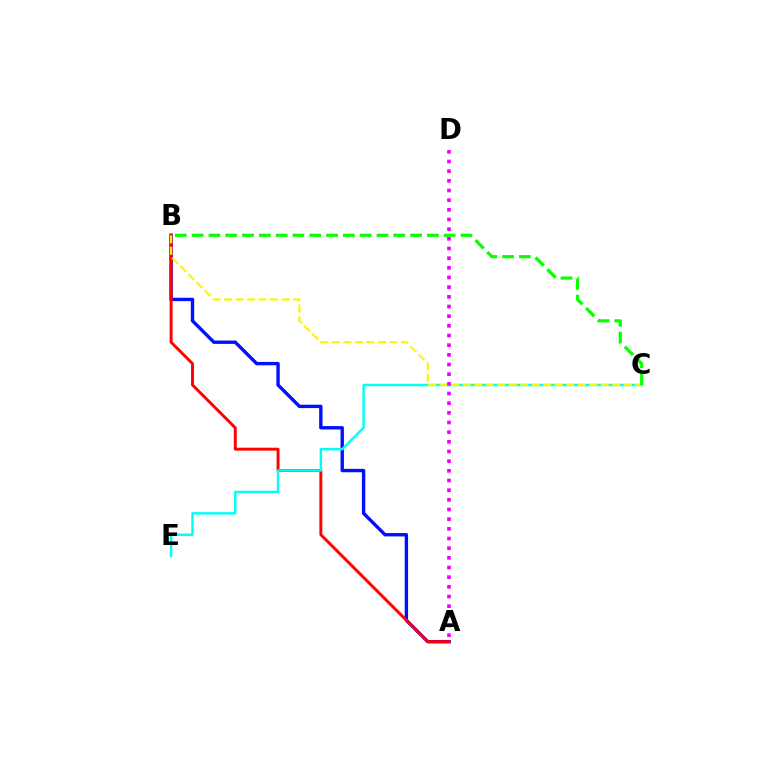{('A', 'B'): [{'color': '#0010ff', 'line_style': 'solid', 'thickness': 2.43}, {'color': '#ff0000', 'line_style': 'solid', 'thickness': 2.1}], ('C', 'E'): [{'color': '#00fff6', 'line_style': 'solid', 'thickness': 1.76}], ('B', 'C'): [{'color': '#fcf500', 'line_style': 'dashed', 'thickness': 1.56}, {'color': '#08ff00', 'line_style': 'dashed', 'thickness': 2.28}], ('A', 'D'): [{'color': '#ee00ff', 'line_style': 'dotted', 'thickness': 2.63}]}